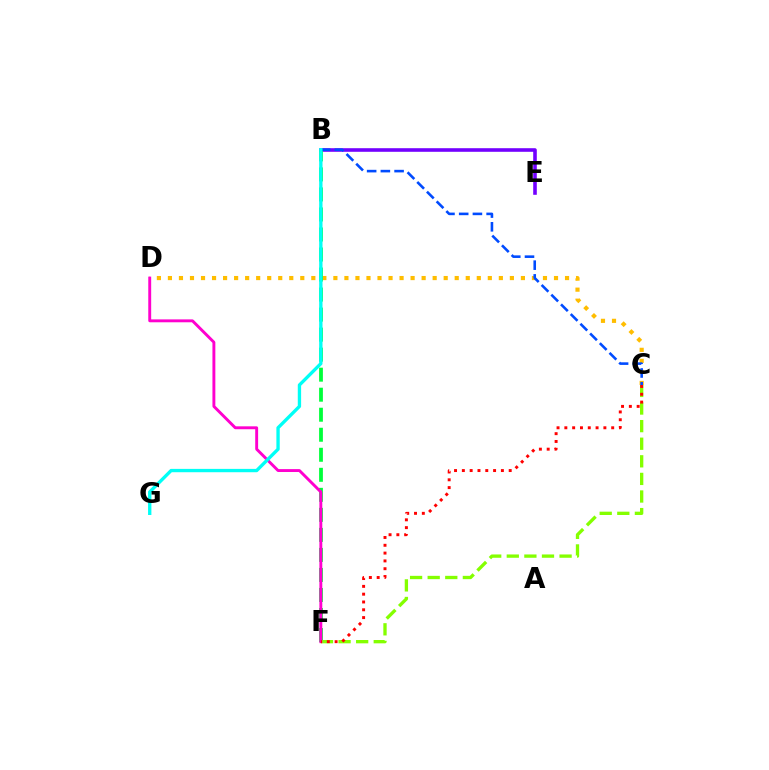{('B', 'E'): [{'color': '#7200ff', 'line_style': 'solid', 'thickness': 2.59}], ('C', 'D'): [{'color': '#ffbd00', 'line_style': 'dotted', 'thickness': 3.0}], ('B', 'F'): [{'color': '#00ff39', 'line_style': 'dashed', 'thickness': 2.72}], ('C', 'F'): [{'color': '#84ff00', 'line_style': 'dashed', 'thickness': 2.39}, {'color': '#ff0000', 'line_style': 'dotted', 'thickness': 2.12}], ('D', 'F'): [{'color': '#ff00cf', 'line_style': 'solid', 'thickness': 2.09}], ('B', 'C'): [{'color': '#004bff', 'line_style': 'dashed', 'thickness': 1.86}], ('B', 'G'): [{'color': '#00fff6', 'line_style': 'solid', 'thickness': 2.4}]}